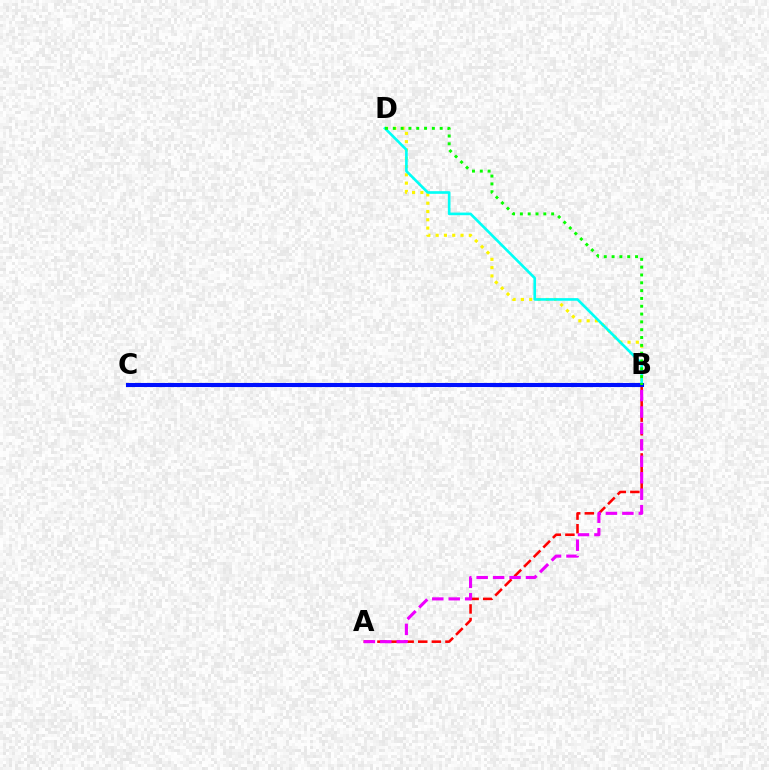{('A', 'B'): [{'color': '#ff0000', 'line_style': 'dashed', 'thickness': 1.85}, {'color': '#ee00ff', 'line_style': 'dashed', 'thickness': 2.23}], ('B', 'D'): [{'color': '#fcf500', 'line_style': 'dotted', 'thickness': 2.25}, {'color': '#00fff6', 'line_style': 'solid', 'thickness': 1.9}, {'color': '#08ff00', 'line_style': 'dotted', 'thickness': 2.12}], ('B', 'C'): [{'color': '#0010ff', 'line_style': 'solid', 'thickness': 2.94}]}